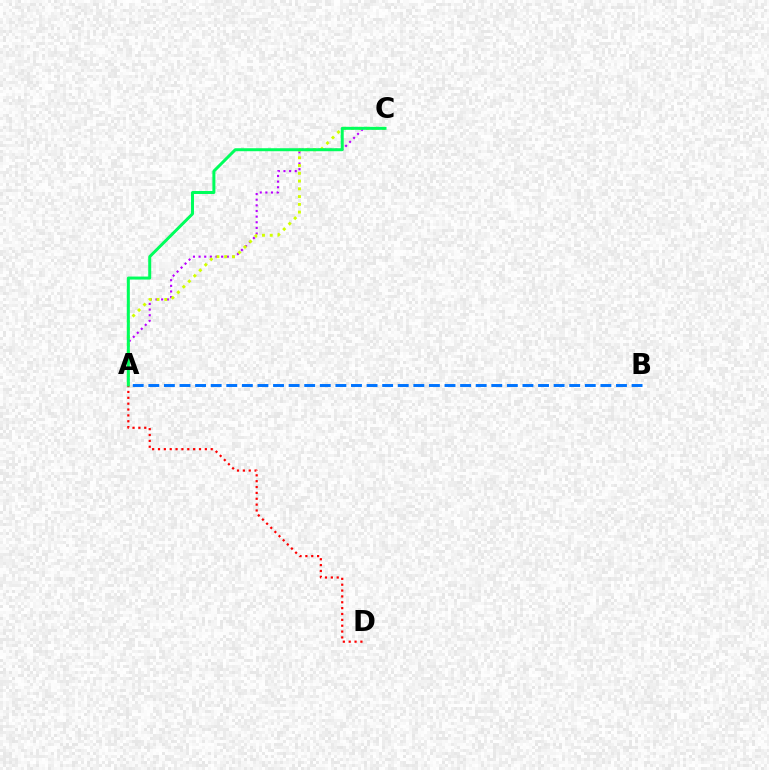{('A', 'C'): [{'color': '#b900ff', 'line_style': 'dotted', 'thickness': 1.53}, {'color': '#d1ff00', 'line_style': 'dotted', 'thickness': 2.11}, {'color': '#00ff5c', 'line_style': 'solid', 'thickness': 2.15}], ('A', 'B'): [{'color': '#0074ff', 'line_style': 'dashed', 'thickness': 2.12}], ('A', 'D'): [{'color': '#ff0000', 'line_style': 'dotted', 'thickness': 1.59}]}